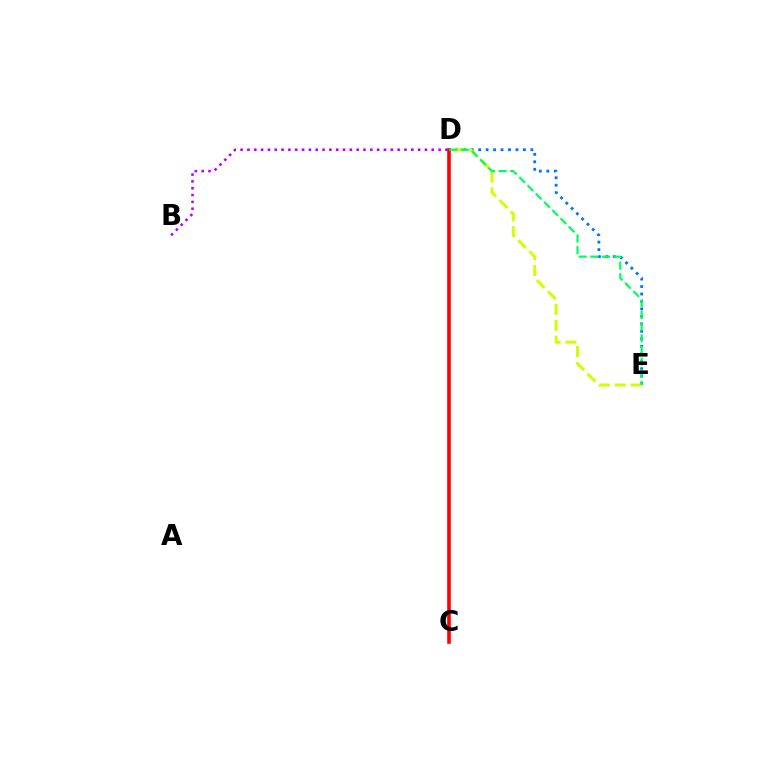{('D', 'E'): [{'color': '#0074ff', 'line_style': 'dotted', 'thickness': 2.03}, {'color': '#d1ff00', 'line_style': 'dashed', 'thickness': 2.16}, {'color': '#00ff5c', 'line_style': 'dashed', 'thickness': 1.58}], ('C', 'D'): [{'color': '#ff0000', 'line_style': 'solid', 'thickness': 2.6}], ('B', 'D'): [{'color': '#b900ff', 'line_style': 'dotted', 'thickness': 1.85}]}